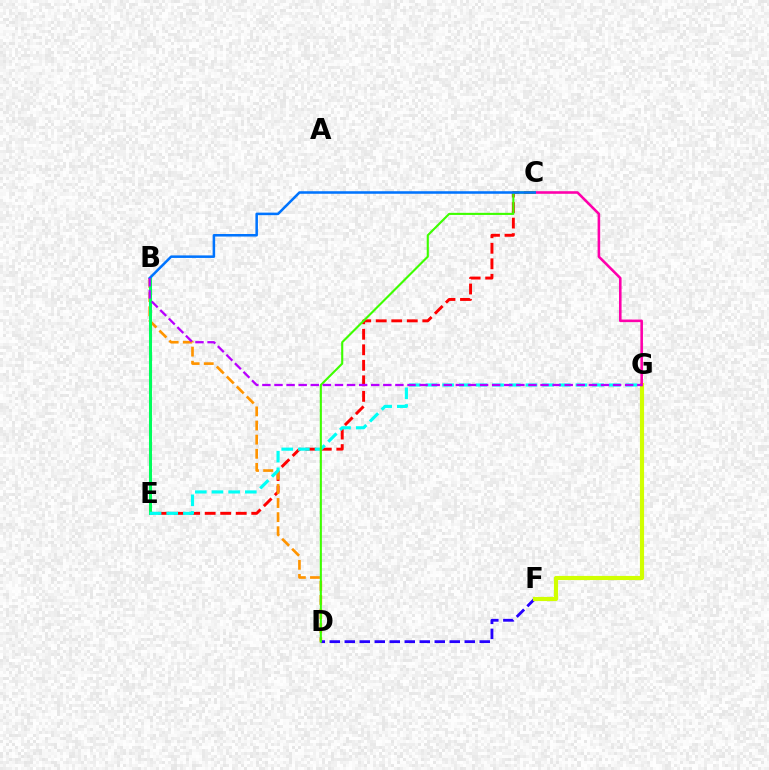{('C', 'E'): [{'color': '#ff0000', 'line_style': 'dashed', 'thickness': 2.11}], ('B', 'D'): [{'color': '#ff9400', 'line_style': 'dashed', 'thickness': 1.92}], ('B', 'E'): [{'color': '#00ff5c', 'line_style': 'solid', 'thickness': 2.19}], ('D', 'F'): [{'color': '#2500ff', 'line_style': 'dashed', 'thickness': 2.04}], ('E', 'G'): [{'color': '#00fff6', 'line_style': 'dashed', 'thickness': 2.26}], ('F', 'G'): [{'color': '#d1ff00', 'line_style': 'solid', 'thickness': 2.99}], ('C', 'G'): [{'color': '#ff00ac', 'line_style': 'solid', 'thickness': 1.86}], ('C', 'D'): [{'color': '#3dff00', 'line_style': 'solid', 'thickness': 1.52}], ('B', 'C'): [{'color': '#0074ff', 'line_style': 'solid', 'thickness': 1.83}], ('B', 'G'): [{'color': '#b900ff', 'line_style': 'dashed', 'thickness': 1.64}]}